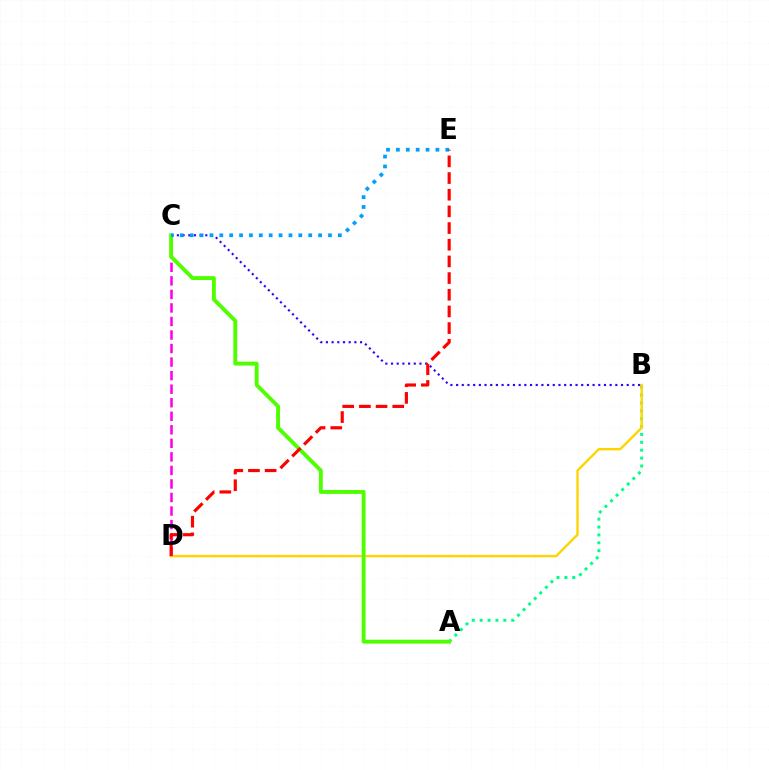{('C', 'D'): [{'color': '#ff00ed', 'line_style': 'dashed', 'thickness': 1.84}], ('A', 'B'): [{'color': '#00ff86', 'line_style': 'dotted', 'thickness': 2.14}], ('B', 'D'): [{'color': '#ffd500', 'line_style': 'solid', 'thickness': 1.72}], ('B', 'C'): [{'color': '#3700ff', 'line_style': 'dotted', 'thickness': 1.55}], ('A', 'C'): [{'color': '#4fff00', 'line_style': 'solid', 'thickness': 2.8}], ('C', 'E'): [{'color': '#009eff', 'line_style': 'dotted', 'thickness': 2.68}], ('D', 'E'): [{'color': '#ff0000', 'line_style': 'dashed', 'thickness': 2.26}]}